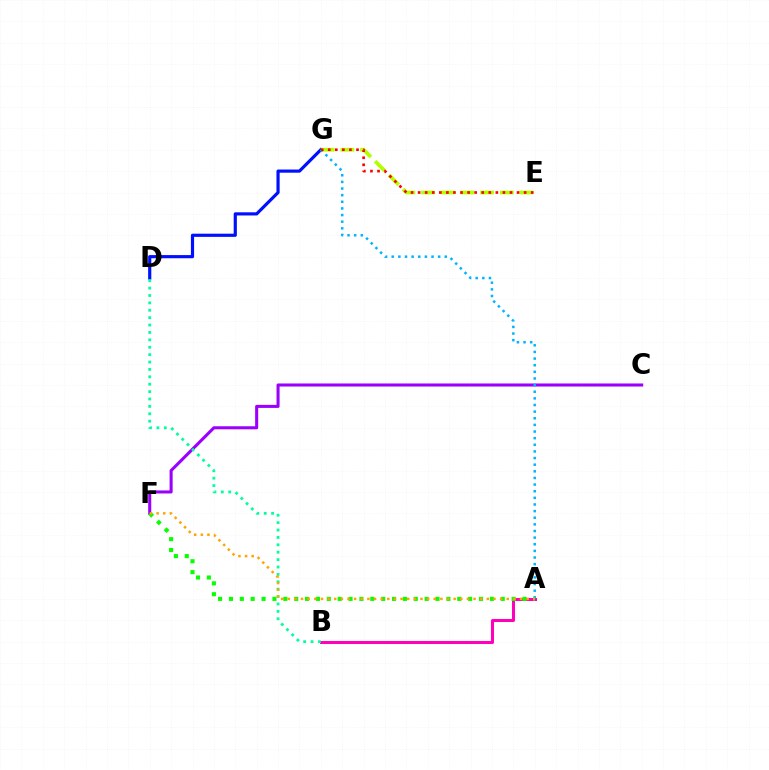{('A', 'B'): [{'color': '#ff00bd', 'line_style': 'solid', 'thickness': 2.17}], ('D', 'G'): [{'color': '#0010ff', 'line_style': 'solid', 'thickness': 2.28}], ('E', 'G'): [{'color': '#b3ff00', 'line_style': 'dashed', 'thickness': 2.67}, {'color': '#ff0000', 'line_style': 'dotted', 'thickness': 1.92}], ('C', 'F'): [{'color': '#9b00ff', 'line_style': 'solid', 'thickness': 2.2}], ('B', 'D'): [{'color': '#00ff9d', 'line_style': 'dotted', 'thickness': 2.01}], ('A', 'G'): [{'color': '#00b5ff', 'line_style': 'dotted', 'thickness': 1.8}], ('A', 'F'): [{'color': '#08ff00', 'line_style': 'dotted', 'thickness': 2.95}, {'color': '#ffa500', 'line_style': 'dotted', 'thickness': 1.8}]}